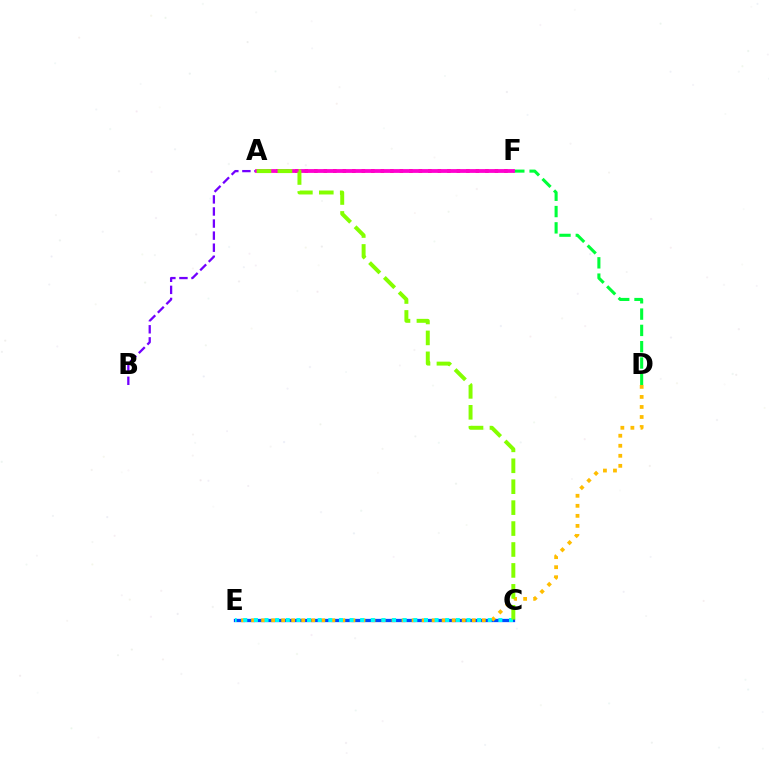{('A', 'F'): [{'color': '#ff0000', 'line_style': 'dotted', 'thickness': 2.58}, {'color': '#ff00cf', 'line_style': 'solid', 'thickness': 2.73}], ('D', 'F'): [{'color': '#00ff39', 'line_style': 'dashed', 'thickness': 2.21}], ('C', 'E'): [{'color': '#004bff', 'line_style': 'solid', 'thickness': 2.36}, {'color': '#00fff6', 'line_style': 'dotted', 'thickness': 2.89}], ('A', 'B'): [{'color': '#7200ff', 'line_style': 'dashed', 'thickness': 1.64}], ('D', 'E'): [{'color': '#ffbd00', 'line_style': 'dotted', 'thickness': 2.73}], ('A', 'C'): [{'color': '#84ff00', 'line_style': 'dashed', 'thickness': 2.84}]}